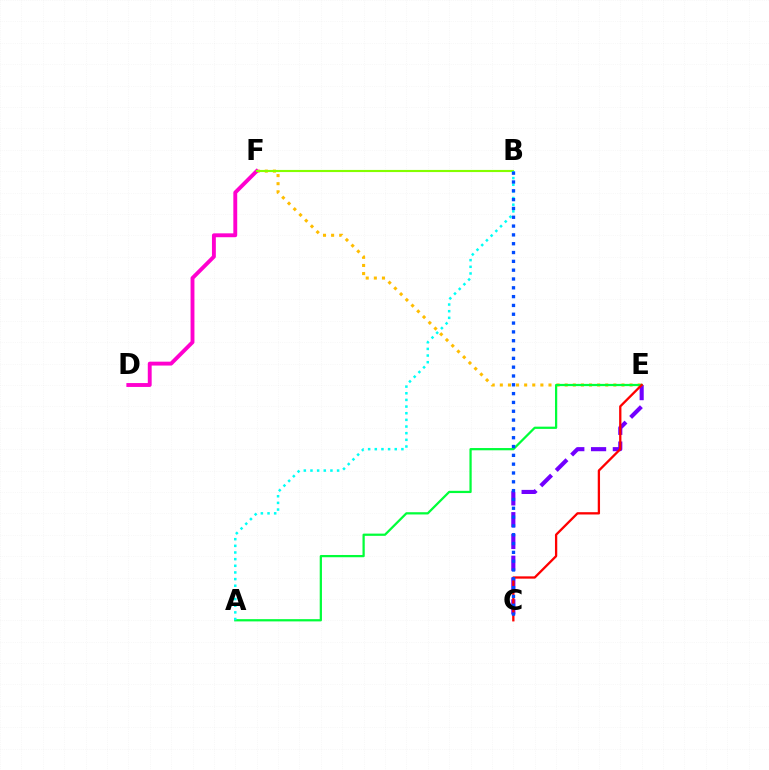{('E', 'F'): [{'color': '#ffbd00', 'line_style': 'dotted', 'thickness': 2.2}], ('D', 'F'): [{'color': '#ff00cf', 'line_style': 'solid', 'thickness': 2.8}], ('C', 'E'): [{'color': '#7200ff', 'line_style': 'dashed', 'thickness': 2.96}, {'color': '#ff0000', 'line_style': 'solid', 'thickness': 1.66}], ('B', 'F'): [{'color': '#84ff00', 'line_style': 'solid', 'thickness': 1.54}], ('A', 'E'): [{'color': '#00ff39', 'line_style': 'solid', 'thickness': 1.62}], ('A', 'B'): [{'color': '#00fff6', 'line_style': 'dotted', 'thickness': 1.81}], ('B', 'C'): [{'color': '#004bff', 'line_style': 'dotted', 'thickness': 2.4}]}